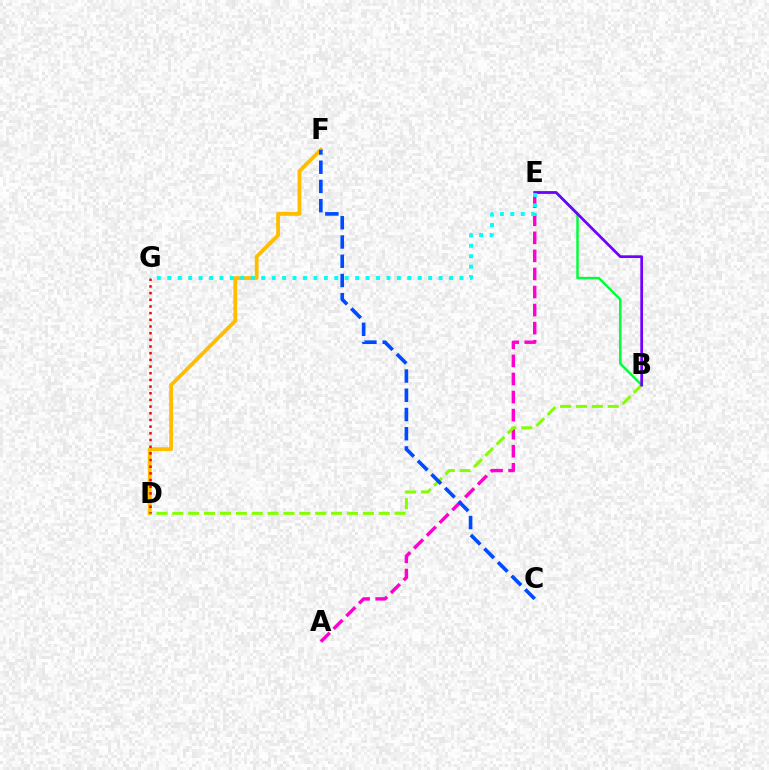{('D', 'F'): [{'color': '#ffbd00', 'line_style': 'solid', 'thickness': 2.74}], ('A', 'E'): [{'color': '#ff00cf', 'line_style': 'dashed', 'thickness': 2.45}], ('B', 'D'): [{'color': '#84ff00', 'line_style': 'dashed', 'thickness': 2.16}], ('B', 'E'): [{'color': '#00ff39', 'line_style': 'solid', 'thickness': 1.78}, {'color': '#7200ff', 'line_style': 'solid', 'thickness': 1.96}], ('E', 'G'): [{'color': '#00fff6', 'line_style': 'dotted', 'thickness': 2.84}], ('D', 'G'): [{'color': '#ff0000', 'line_style': 'dotted', 'thickness': 1.81}], ('C', 'F'): [{'color': '#004bff', 'line_style': 'dashed', 'thickness': 2.61}]}